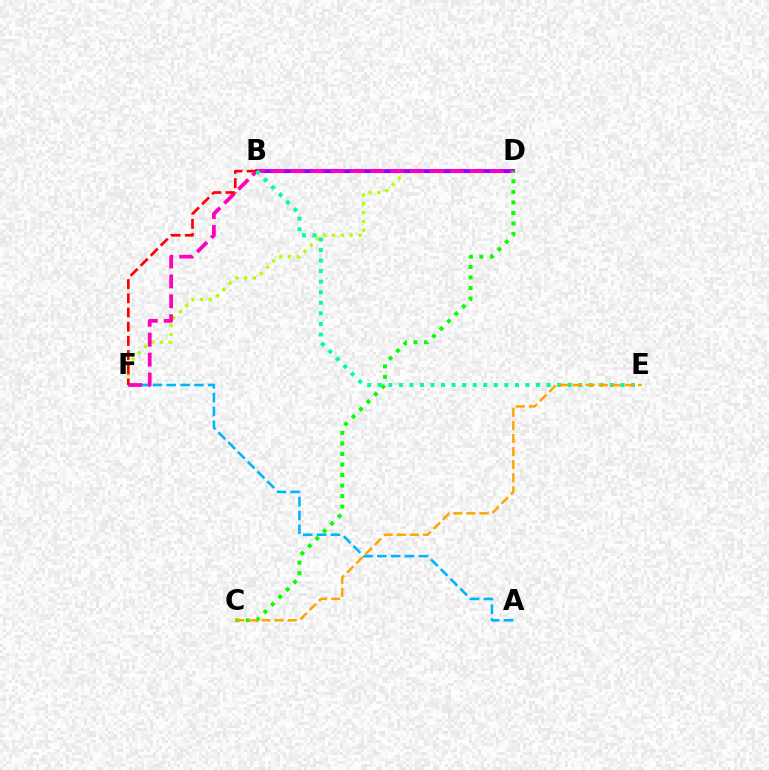{('B', 'D'): [{'color': '#0010ff', 'line_style': 'solid', 'thickness': 2.12}, {'color': '#9b00ff', 'line_style': 'solid', 'thickness': 2.72}], ('D', 'F'): [{'color': '#b3ff00', 'line_style': 'dotted', 'thickness': 2.39}, {'color': '#ff00bd', 'line_style': 'dashed', 'thickness': 2.71}], ('A', 'F'): [{'color': '#00b5ff', 'line_style': 'dashed', 'thickness': 1.88}], ('B', 'F'): [{'color': '#ff0000', 'line_style': 'dashed', 'thickness': 1.93}], ('B', 'E'): [{'color': '#00ff9d', 'line_style': 'dotted', 'thickness': 2.87}], ('C', 'D'): [{'color': '#08ff00', 'line_style': 'dotted', 'thickness': 2.86}], ('C', 'E'): [{'color': '#ffa500', 'line_style': 'dashed', 'thickness': 1.78}]}